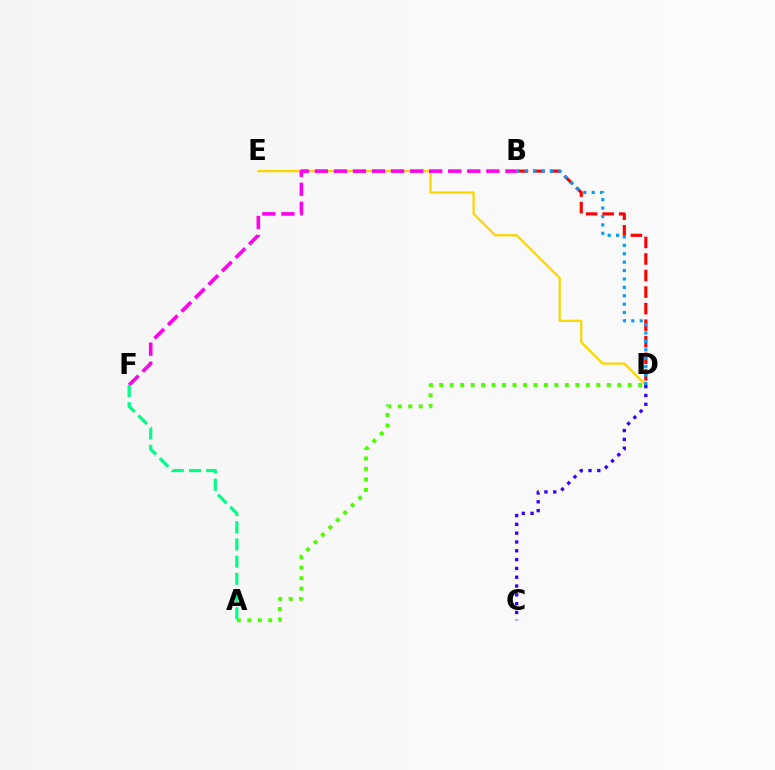{('D', 'E'): [{'color': '#ffd500', 'line_style': 'solid', 'thickness': 1.61}], ('B', 'D'): [{'color': '#ff0000', 'line_style': 'dashed', 'thickness': 2.25}, {'color': '#009eff', 'line_style': 'dotted', 'thickness': 2.28}], ('A', 'D'): [{'color': '#4fff00', 'line_style': 'dotted', 'thickness': 2.85}], ('B', 'F'): [{'color': '#ff00ed', 'line_style': 'dashed', 'thickness': 2.59}], ('A', 'F'): [{'color': '#00ff86', 'line_style': 'dashed', 'thickness': 2.33}], ('C', 'D'): [{'color': '#3700ff', 'line_style': 'dotted', 'thickness': 2.39}]}